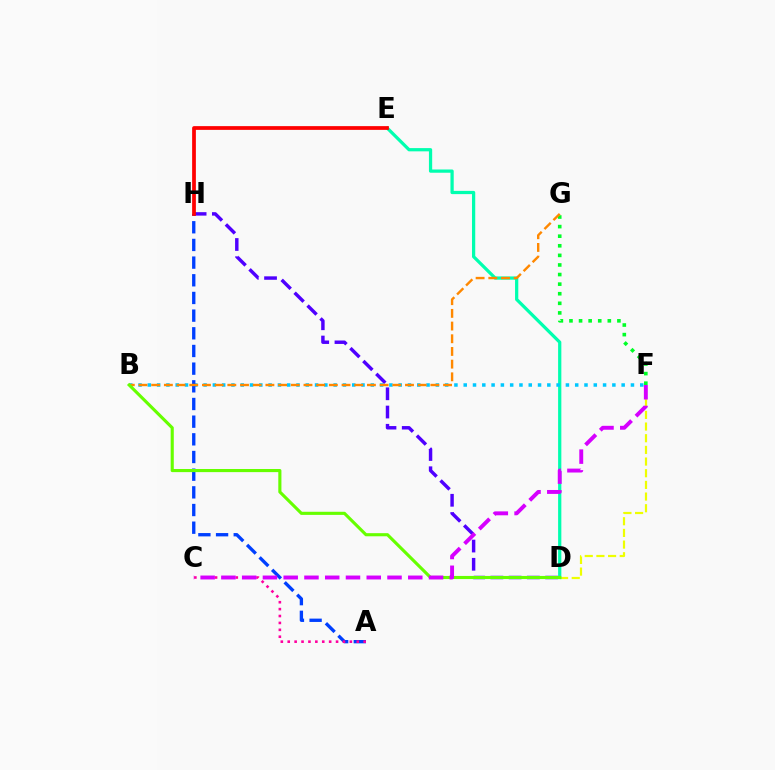{('D', 'F'): [{'color': '#eeff00', 'line_style': 'dashed', 'thickness': 1.59}], ('F', 'G'): [{'color': '#00ff27', 'line_style': 'dotted', 'thickness': 2.61}], ('D', 'E'): [{'color': '#00ffaf', 'line_style': 'solid', 'thickness': 2.34}], ('B', 'F'): [{'color': '#00c7ff', 'line_style': 'dotted', 'thickness': 2.52}], ('D', 'H'): [{'color': '#4f00ff', 'line_style': 'dashed', 'thickness': 2.48}], ('A', 'H'): [{'color': '#003fff', 'line_style': 'dashed', 'thickness': 2.4}], ('B', 'G'): [{'color': '#ff8800', 'line_style': 'dashed', 'thickness': 1.72}], ('E', 'H'): [{'color': '#ff0000', 'line_style': 'solid', 'thickness': 2.7}], ('B', 'D'): [{'color': '#66ff00', 'line_style': 'solid', 'thickness': 2.25}], ('A', 'C'): [{'color': '#ff00a0', 'line_style': 'dotted', 'thickness': 1.88}], ('C', 'F'): [{'color': '#d600ff', 'line_style': 'dashed', 'thickness': 2.82}]}